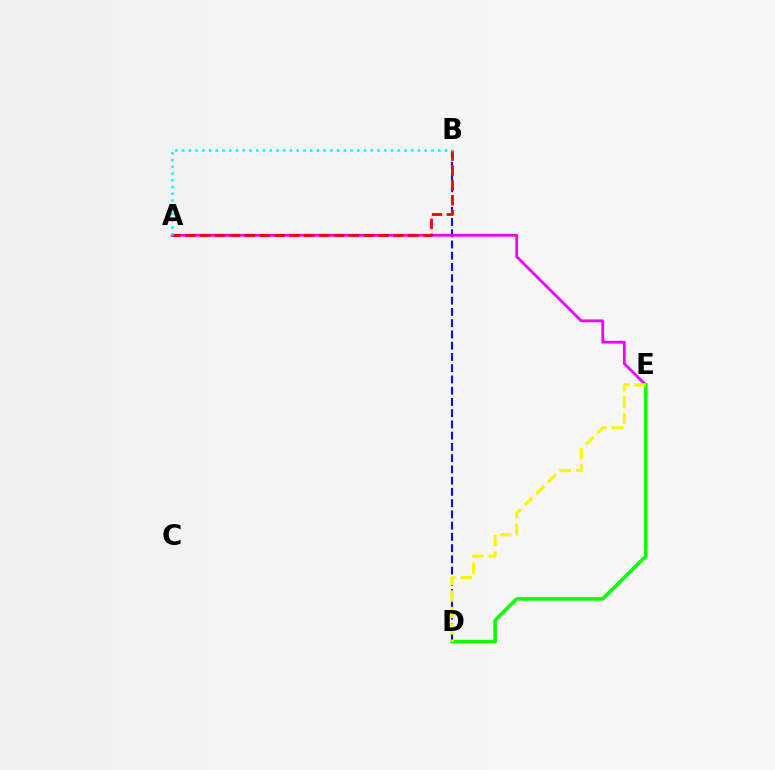{('B', 'D'): [{'color': '#0010ff', 'line_style': 'dashed', 'thickness': 1.53}], ('A', 'E'): [{'color': '#ee00ff', 'line_style': 'solid', 'thickness': 2.0}], ('A', 'B'): [{'color': '#ff0000', 'line_style': 'dashed', 'thickness': 2.02}, {'color': '#00fff6', 'line_style': 'dotted', 'thickness': 1.83}], ('D', 'E'): [{'color': '#08ff00', 'line_style': 'solid', 'thickness': 2.55}, {'color': '#fcf500', 'line_style': 'dashed', 'thickness': 2.23}]}